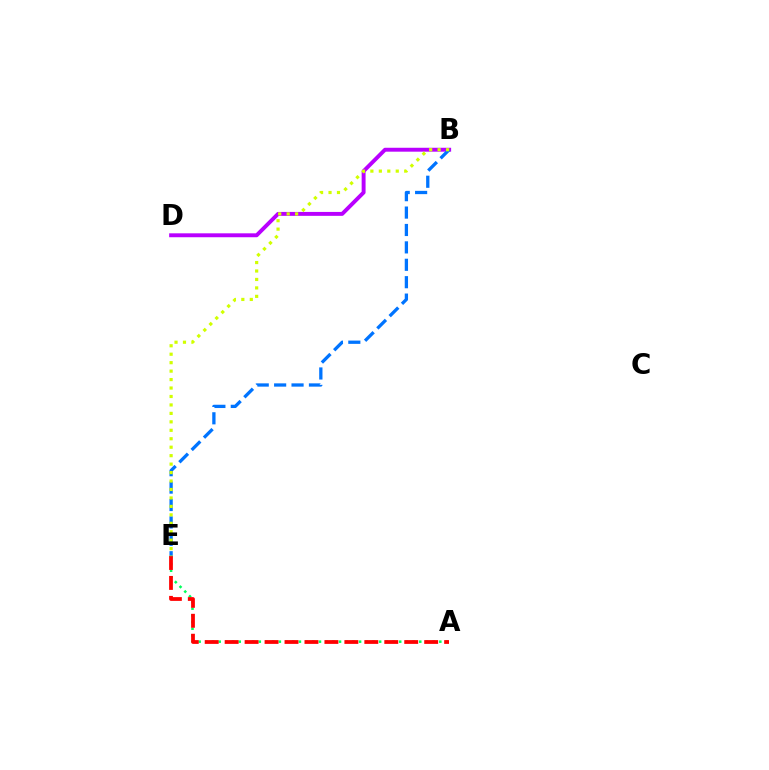{('B', 'D'): [{'color': '#b900ff', 'line_style': 'solid', 'thickness': 2.82}], ('A', 'E'): [{'color': '#00ff5c', 'line_style': 'dotted', 'thickness': 1.82}, {'color': '#ff0000', 'line_style': 'dashed', 'thickness': 2.71}], ('B', 'E'): [{'color': '#0074ff', 'line_style': 'dashed', 'thickness': 2.36}, {'color': '#d1ff00', 'line_style': 'dotted', 'thickness': 2.3}]}